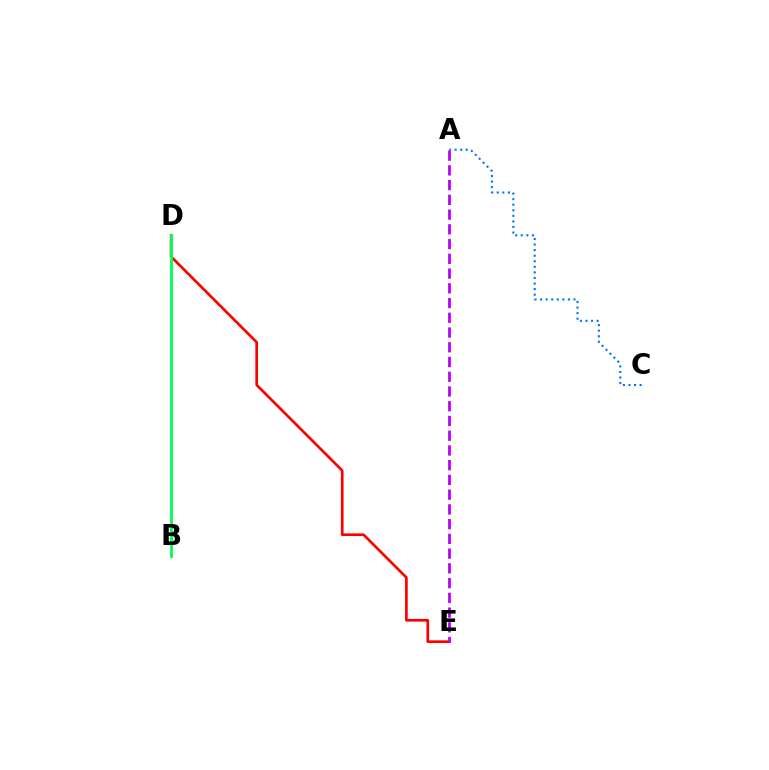{('D', 'E'): [{'color': '#ff0000', 'line_style': 'solid', 'thickness': 1.92}], ('A', 'C'): [{'color': '#0074ff', 'line_style': 'dotted', 'thickness': 1.51}], ('B', 'D'): [{'color': '#d1ff00', 'line_style': 'dotted', 'thickness': 1.96}, {'color': '#00ff5c', 'line_style': 'solid', 'thickness': 2.03}], ('A', 'E'): [{'color': '#b900ff', 'line_style': 'dashed', 'thickness': 2.0}]}